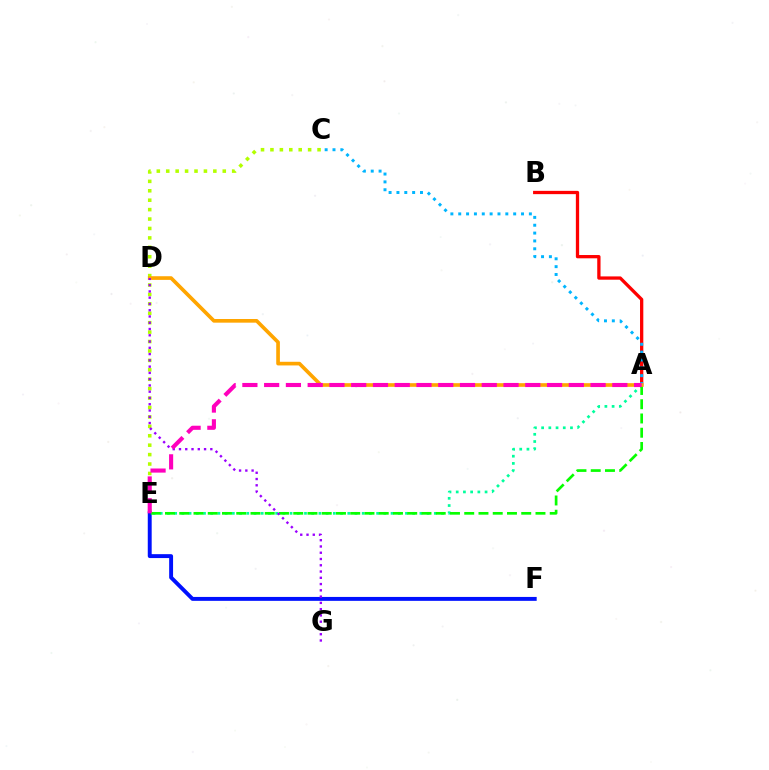{('A', 'E'): [{'color': '#00ff9d', 'line_style': 'dotted', 'thickness': 1.96}, {'color': '#08ff00', 'line_style': 'dashed', 'thickness': 1.94}, {'color': '#ff00bd', 'line_style': 'dashed', 'thickness': 2.96}], ('C', 'E'): [{'color': '#b3ff00', 'line_style': 'dotted', 'thickness': 2.56}], ('A', 'B'): [{'color': '#ff0000', 'line_style': 'solid', 'thickness': 2.37}], ('E', 'F'): [{'color': '#0010ff', 'line_style': 'solid', 'thickness': 2.82}], ('A', 'C'): [{'color': '#00b5ff', 'line_style': 'dotted', 'thickness': 2.13}], ('A', 'D'): [{'color': '#ffa500', 'line_style': 'solid', 'thickness': 2.63}], ('D', 'G'): [{'color': '#9b00ff', 'line_style': 'dotted', 'thickness': 1.7}]}